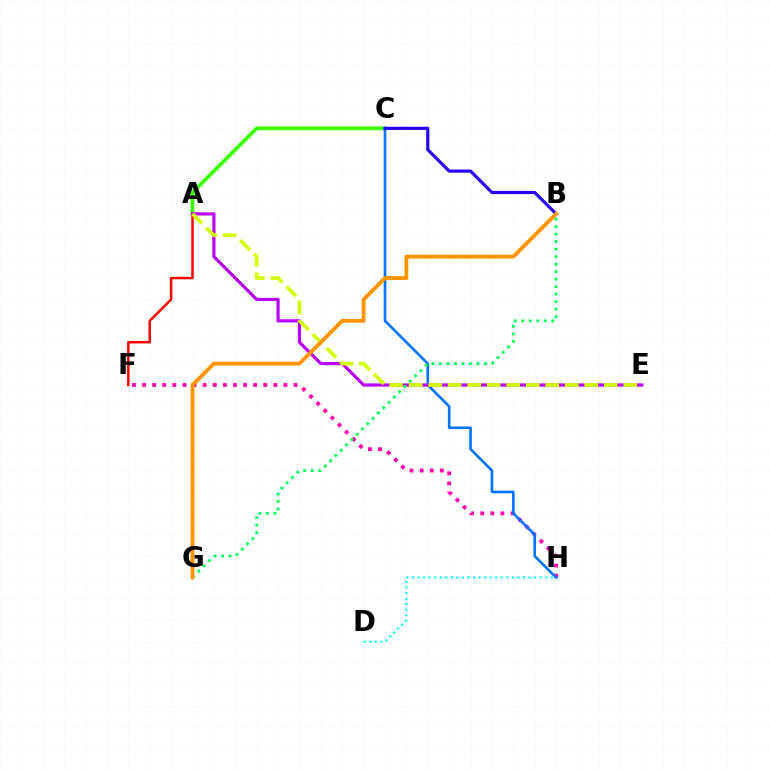{('A', 'C'): [{'color': '#3dff00', 'line_style': 'solid', 'thickness': 2.74}], ('A', 'F'): [{'color': '#ff0000', 'line_style': 'solid', 'thickness': 1.78}], ('F', 'H'): [{'color': '#ff00ac', 'line_style': 'dotted', 'thickness': 2.74}], ('C', 'H'): [{'color': '#0074ff', 'line_style': 'solid', 'thickness': 1.89}], ('A', 'E'): [{'color': '#b900ff', 'line_style': 'solid', 'thickness': 2.29}, {'color': '#d1ff00', 'line_style': 'dashed', 'thickness': 2.65}], ('B', 'G'): [{'color': '#00ff5c', 'line_style': 'dotted', 'thickness': 2.04}, {'color': '#ff9400', 'line_style': 'solid', 'thickness': 2.78}], ('D', 'H'): [{'color': '#00fff6', 'line_style': 'dotted', 'thickness': 1.51}], ('B', 'C'): [{'color': '#2500ff', 'line_style': 'solid', 'thickness': 2.28}]}